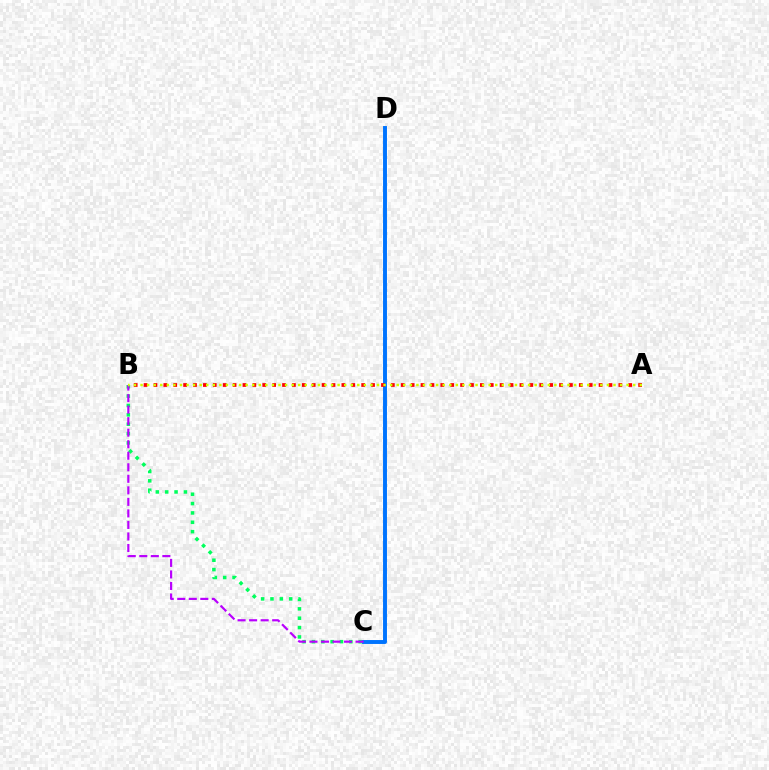{('C', 'D'): [{'color': '#0074ff', 'line_style': 'solid', 'thickness': 2.82}], ('B', 'C'): [{'color': '#00ff5c', 'line_style': 'dotted', 'thickness': 2.54}, {'color': '#b900ff', 'line_style': 'dashed', 'thickness': 1.57}], ('A', 'B'): [{'color': '#ff0000', 'line_style': 'dotted', 'thickness': 2.69}, {'color': '#d1ff00', 'line_style': 'dotted', 'thickness': 1.78}]}